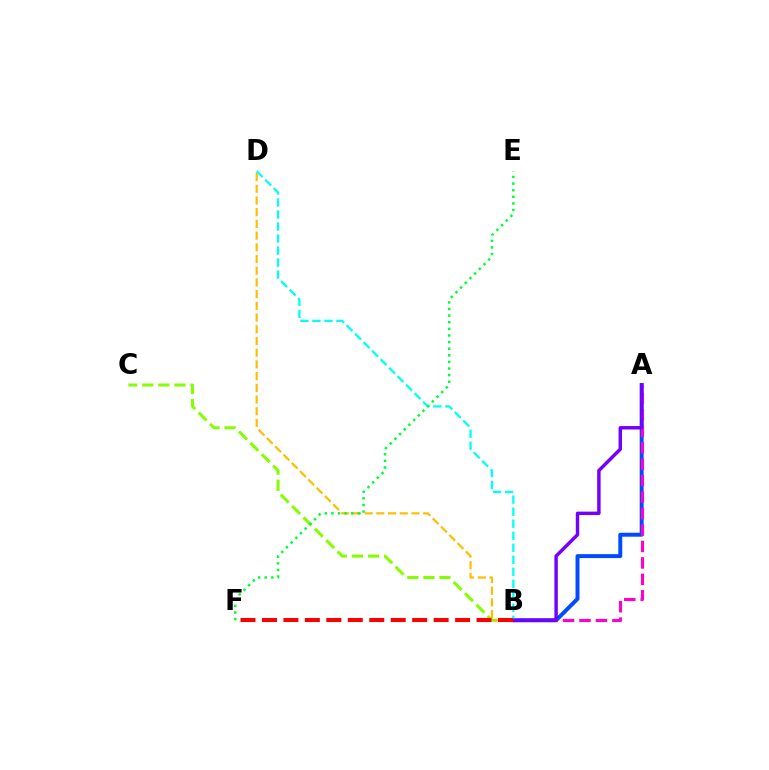{('B', 'C'): [{'color': '#84ff00', 'line_style': 'dashed', 'thickness': 2.18}], ('A', 'B'): [{'color': '#004bff', 'line_style': 'solid', 'thickness': 2.84}, {'color': '#ff00cf', 'line_style': 'dashed', 'thickness': 2.23}, {'color': '#7200ff', 'line_style': 'solid', 'thickness': 2.48}], ('B', 'D'): [{'color': '#ffbd00', 'line_style': 'dashed', 'thickness': 1.59}, {'color': '#00fff6', 'line_style': 'dashed', 'thickness': 1.63}], ('B', 'F'): [{'color': '#ff0000', 'line_style': 'dashed', 'thickness': 2.92}], ('E', 'F'): [{'color': '#00ff39', 'line_style': 'dotted', 'thickness': 1.8}]}